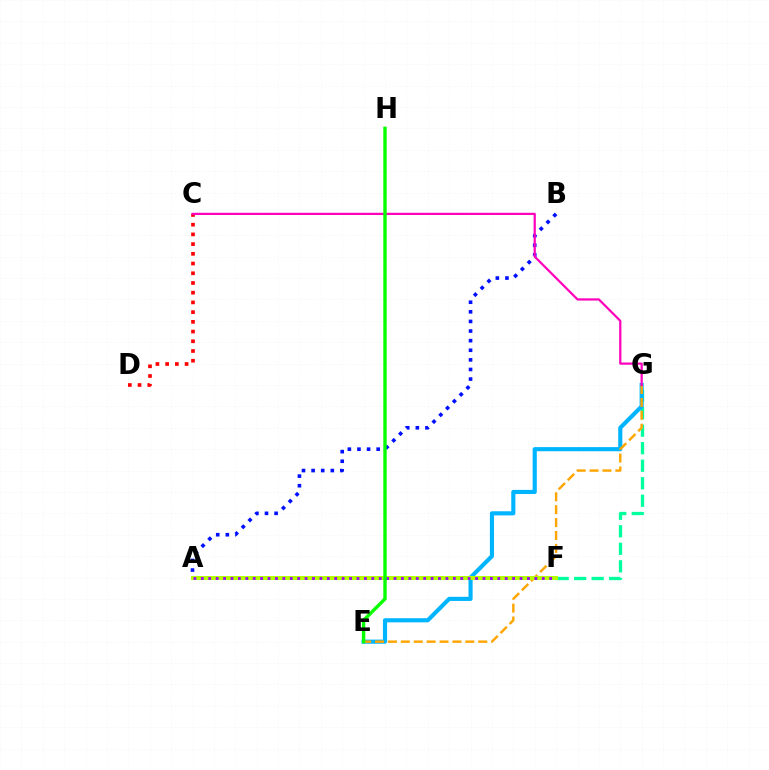{('A', 'B'): [{'color': '#0010ff', 'line_style': 'dotted', 'thickness': 2.61}], ('C', 'D'): [{'color': '#ff0000', 'line_style': 'dotted', 'thickness': 2.64}], ('F', 'G'): [{'color': '#00ff9d', 'line_style': 'dashed', 'thickness': 2.38}], ('E', 'G'): [{'color': '#00b5ff', 'line_style': 'solid', 'thickness': 2.98}, {'color': '#ffa500', 'line_style': 'dashed', 'thickness': 1.75}], ('A', 'F'): [{'color': '#b3ff00', 'line_style': 'solid', 'thickness': 2.9}, {'color': '#9b00ff', 'line_style': 'dotted', 'thickness': 2.01}], ('C', 'G'): [{'color': '#ff00bd', 'line_style': 'solid', 'thickness': 1.6}], ('E', 'H'): [{'color': '#08ff00', 'line_style': 'solid', 'thickness': 2.45}]}